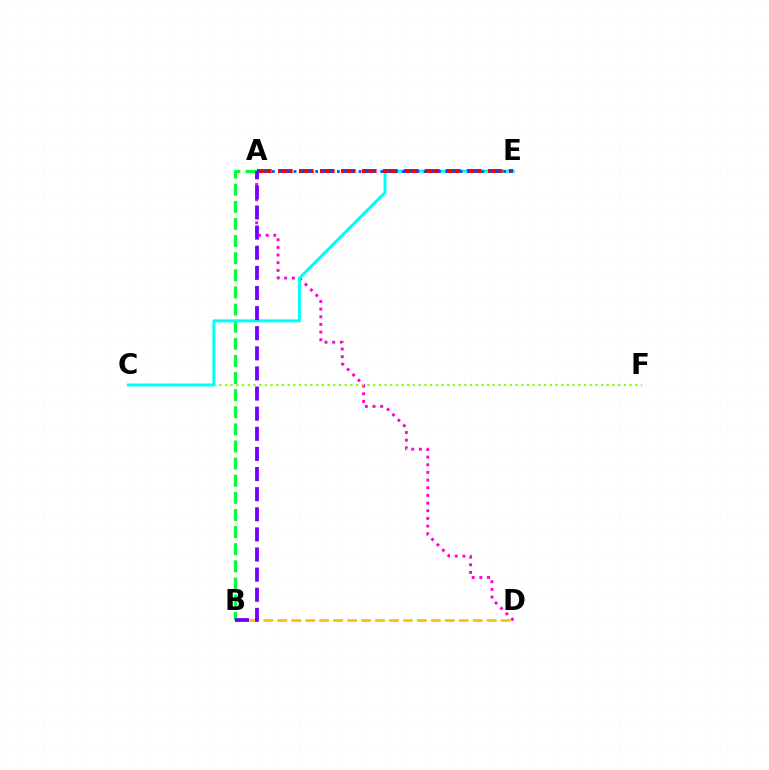{('A', 'D'): [{'color': '#ff00cf', 'line_style': 'dotted', 'thickness': 2.08}], ('B', 'D'): [{'color': '#ffbd00', 'line_style': 'dashed', 'thickness': 1.9}], ('C', 'F'): [{'color': '#84ff00', 'line_style': 'dotted', 'thickness': 1.55}], ('A', 'B'): [{'color': '#00ff39', 'line_style': 'dashed', 'thickness': 2.33}, {'color': '#7200ff', 'line_style': 'dashed', 'thickness': 2.73}], ('C', 'E'): [{'color': '#00fff6', 'line_style': 'solid', 'thickness': 2.14}], ('A', 'E'): [{'color': '#ff0000', 'line_style': 'dashed', 'thickness': 2.85}, {'color': '#004bff', 'line_style': 'dotted', 'thickness': 1.96}]}